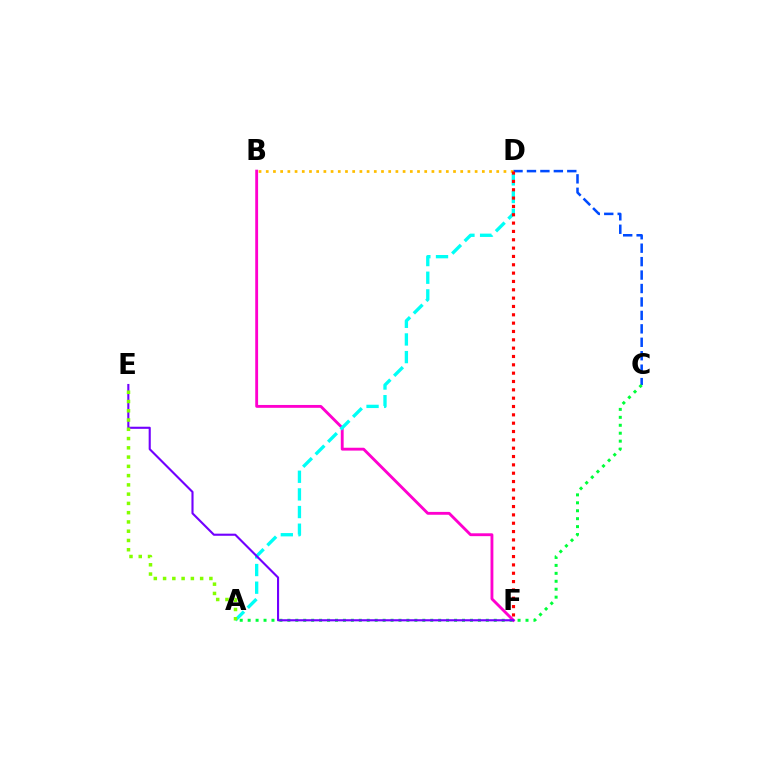{('C', 'D'): [{'color': '#004bff', 'line_style': 'dashed', 'thickness': 1.83}], ('A', 'C'): [{'color': '#00ff39', 'line_style': 'dotted', 'thickness': 2.16}], ('B', 'F'): [{'color': '#ff00cf', 'line_style': 'solid', 'thickness': 2.06}], ('B', 'D'): [{'color': '#ffbd00', 'line_style': 'dotted', 'thickness': 1.96}], ('A', 'D'): [{'color': '#00fff6', 'line_style': 'dashed', 'thickness': 2.4}], ('D', 'F'): [{'color': '#ff0000', 'line_style': 'dotted', 'thickness': 2.27}], ('E', 'F'): [{'color': '#7200ff', 'line_style': 'solid', 'thickness': 1.52}], ('A', 'E'): [{'color': '#84ff00', 'line_style': 'dotted', 'thickness': 2.52}]}